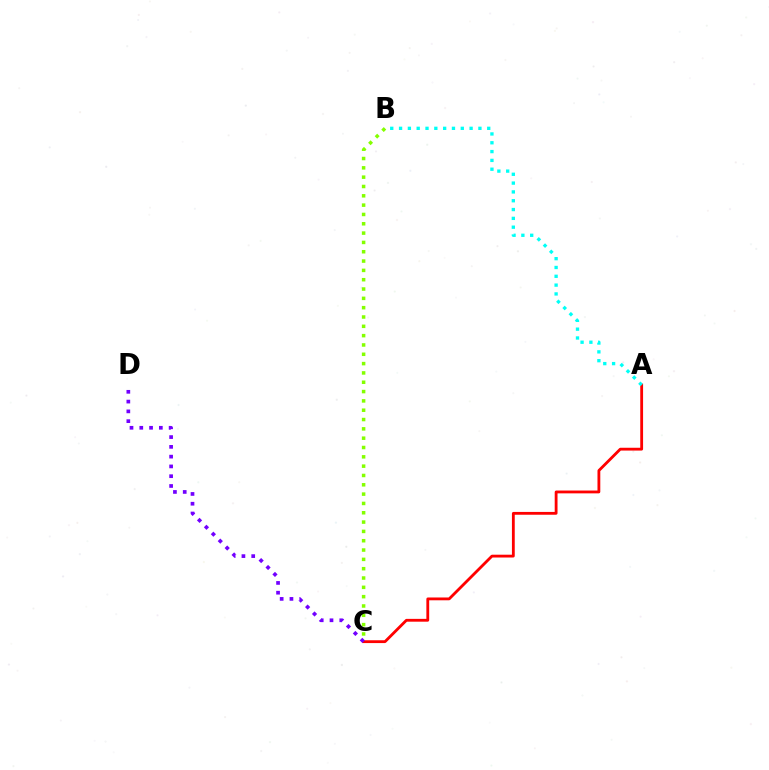{('B', 'C'): [{'color': '#84ff00', 'line_style': 'dotted', 'thickness': 2.53}], ('A', 'C'): [{'color': '#ff0000', 'line_style': 'solid', 'thickness': 2.03}], ('A', 'B'): [{'color': '#00fff6', 'line_style': 'dotted', 'thickness': 2.4}], ('C', 'D'): [{'color': '#7200ff', 'line_style': 'dotted', 'thickness': 2.66}]}